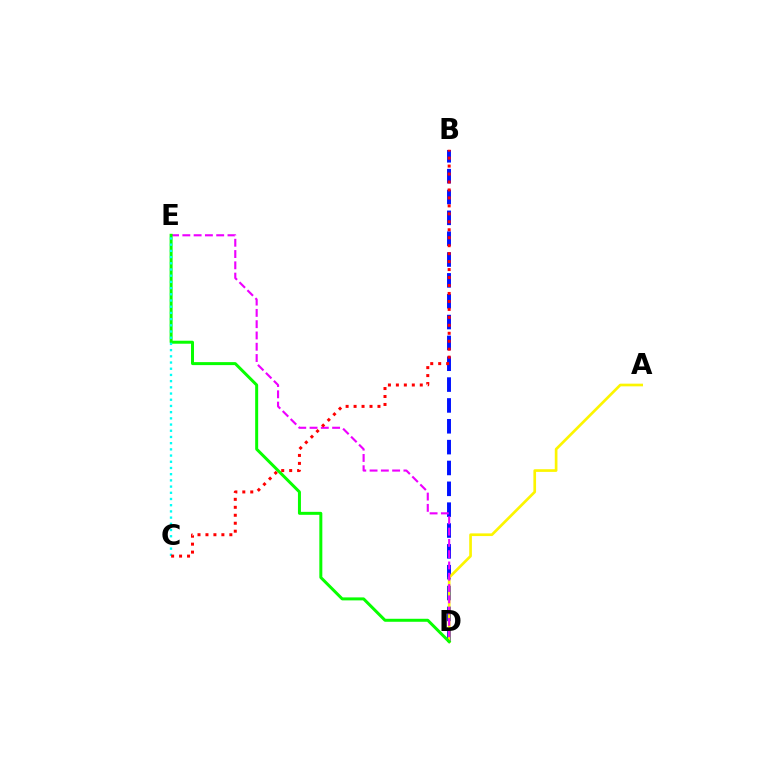{('B', 'D'): [{'color': '#0010ff', 'line_style': 'dashed', 'thickness': 2.83}], ('A', 'D'): [{'color': '#fcf500', 'line_style': 'solid', 'thickness': 1.92}], ('D', 'E'): [{'color': '#ee00ff', 'line_style': 'dashed', 'thickness': 1.53}, {'color': '#08ff00', 'line_style': 'solid', 'thickness': 2.15}], ('C', 'E'): [{'color': '#00fff6', 'line_style': 'dotted', 'thickness': 1.69}], ('B', 'C'): [{'color': '#ff0000', 'line_style': 'dotted', 'thickness': 2.16}]}